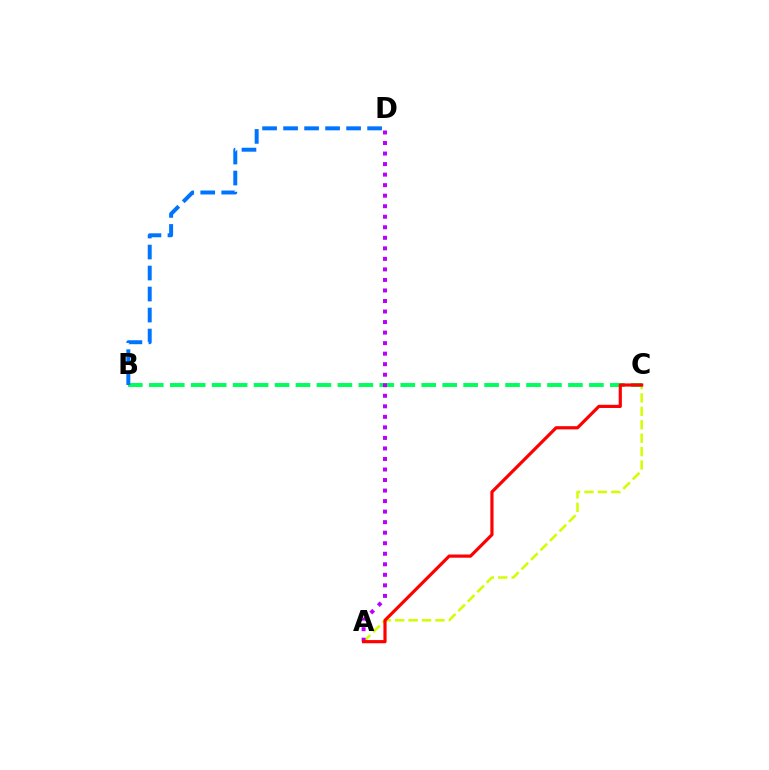{('A', 'C'): [{'color': '#d1ff00', 'line_style': 'dashed', 'thickness': 1.82}, {'color': '#ff0000', 'line_style': 'solid', 'thickness': 2.29}], ('B', 'C'): [{'color': '#00ff5c', 'line_style': 'dashed', 'thickness': 2.85}], ('A', 'D'): [{'color': '#b900ff', 'line_style': 'dotted', 'thickness': 2.86}], ('B', 'D'): [{'color': '#0074ff', 'line_style': 'dashed', 'thickness': 2.85}]}